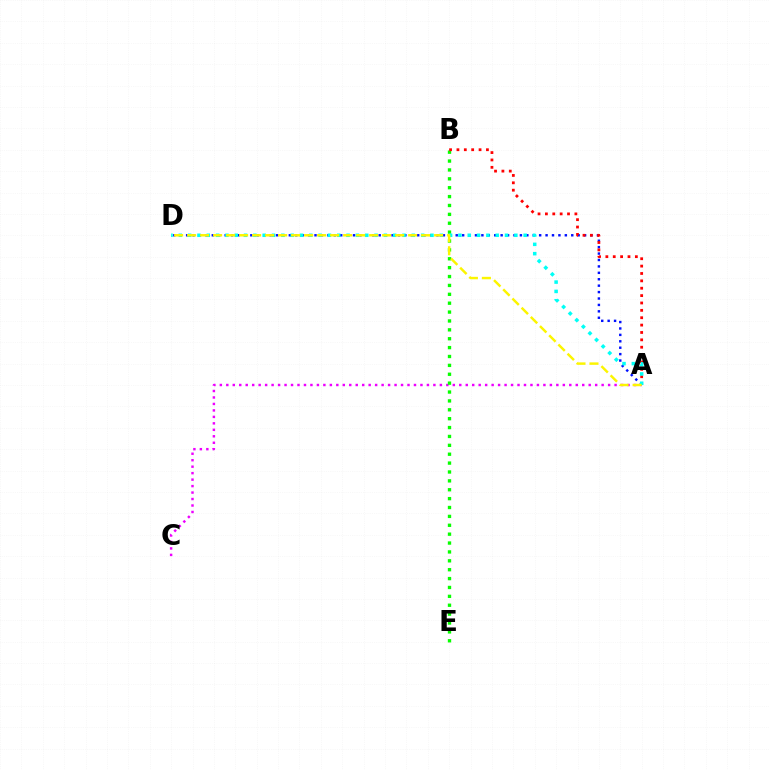{('A', 'C'): [{'color': '#ee00ff', 'line_style': 'dotted', 'thickness': 1.76}], ('A', 'D'): [{'color': '#0010ff', 'line_style': 'dotted', 'thickness': 1.74}, {'color': '#00fff6', 'line_style': 'dotted', 'thickness': 2.53}, {'color': '#fcf500', 'line_style': 'dashed', 'thickness': 1.77}], ('B', 'E'): [{'color': '#08ff00', 'line_style': 'dotted', 'thickness': 2.41}], ('A', 'B'): [{'color': '#ff0000', 'line_style': 'dotted', 'thickness': 2.0}]}